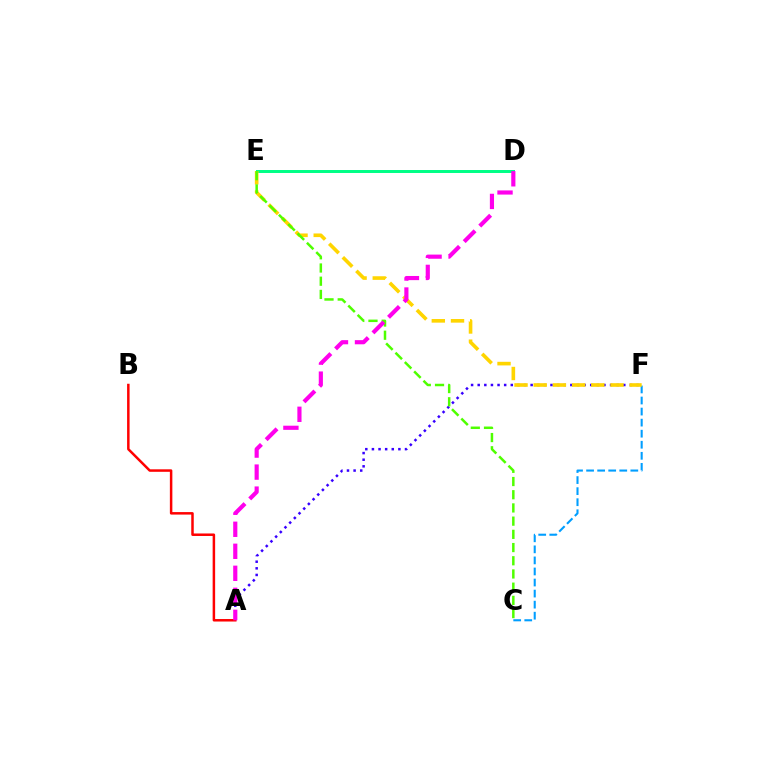{('C', 'F'): [{'color': '#009eff', 'line_style': 'dashed', 'thickness': 1.5}], ('A', 'F'): [{'color': '#3700ff', 'line_style': 'dotted', 'thickness': 1.8}], ('D', 'E'): [{'color': '#00ff86', 'line_style': 'solid', 'thickness': 2.14}], ('A', 'B'): [{'color': '#ff0000', 'line_style': 'solid', 'thickness': 1.8}], ('E', 'F'): [{'color': '#ffd500', 'line_style': 'dashed', 'thickness': 2.61}], ('C', 'E'): [{'color': '#4fff00', 'line_style': 'dashed', 'thickness': 1.79}], ('A', 'D'): [{'color': '#ff00ed', 'line_style': 'dashed', 'thickness': 2.99}]}